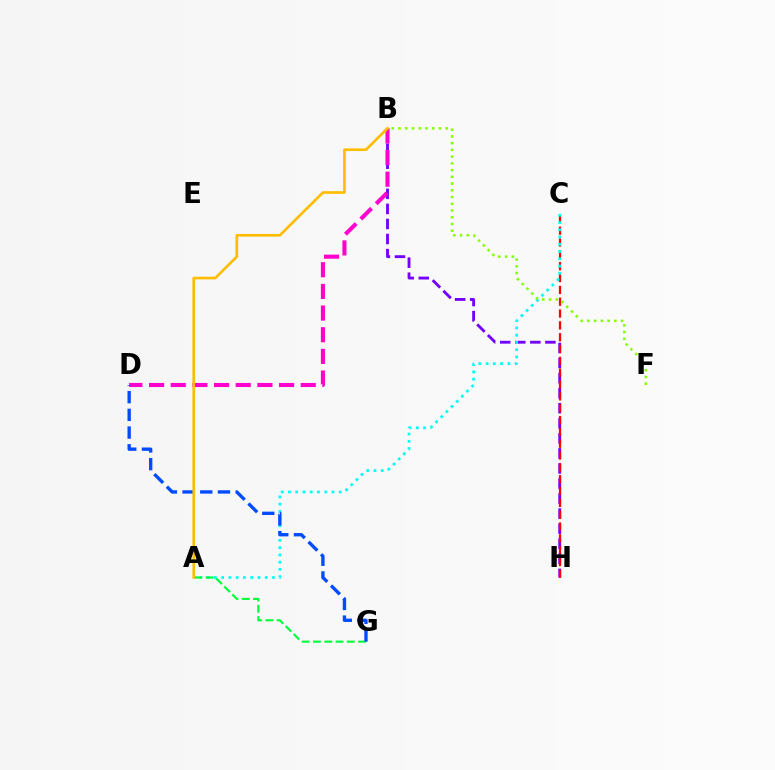{('B', 'H'): [{'color': '#7200ff', 'line_style': 'dashed', 'thickness': 2.05}], ('C', 'H'): [{'color': '#ff0000', 'line_style': 'dashed', 'thickness': 1.61}], ('A', 'C'): [{'color': '#00fff6', 'line_style': 'dotted', 'thickness': 1.97}], ('B', 'D'): [{'color': '#ff00cf', 'line_style': 'dashed', 'thickness': 2.94}], ('A', 'G'): [{'color': '#00ff39', 'line_style': 'dashed', 'thickness': 1.53}], ('D', 'G'): [{'color': '#004bff', 'line_style': 'dashed', 'thickness': 2.4}], ('B', 'F'): [{'color': '#84ff00', 'line_style': 'dotted', 'thickness': 1.83}], ('A', 'B'): [{'color': '#ffbd00', 'line_style': 'solid', 'thickness': 1.91}]}